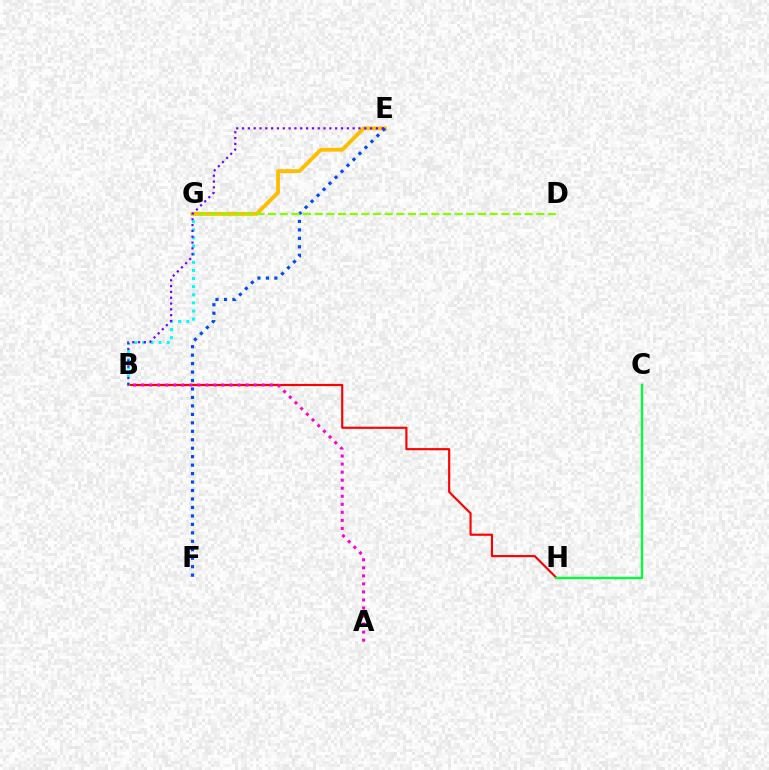{('B', 'H'): [{'color': '#ff0000', 'line_style': 'solid', 'thickness': 1.54}], ('A', 'B'): [{'color': '#ff00cf', 'line_style': 'dotted', 'thickness': 2.18}], ('B', 'G'): [{'color': '#00fff6', 'line_style': 'dotted', 'thickness': 2.2}], ('E', 'G'): [{'color': '#ffbd00', 'line_style': 'solid', 'thickness': 2.76}], ('E', 'F'): [{'color': '#004bff', 'line_style': 'dotted', 'thickness': 2.3}], ('C', 'H'): [{'color': '#00ff39', 'line_style': 'solid', 'thickness': 1.7}], ('D', 'G'): [{'color': '#84ff00', 'line_style': 'dashed', 'thickness': 1.58}], ('B', 'E'): [{'color': '#7200ff', 'line_style': 'dotted', 'thickness': 1.58}]}